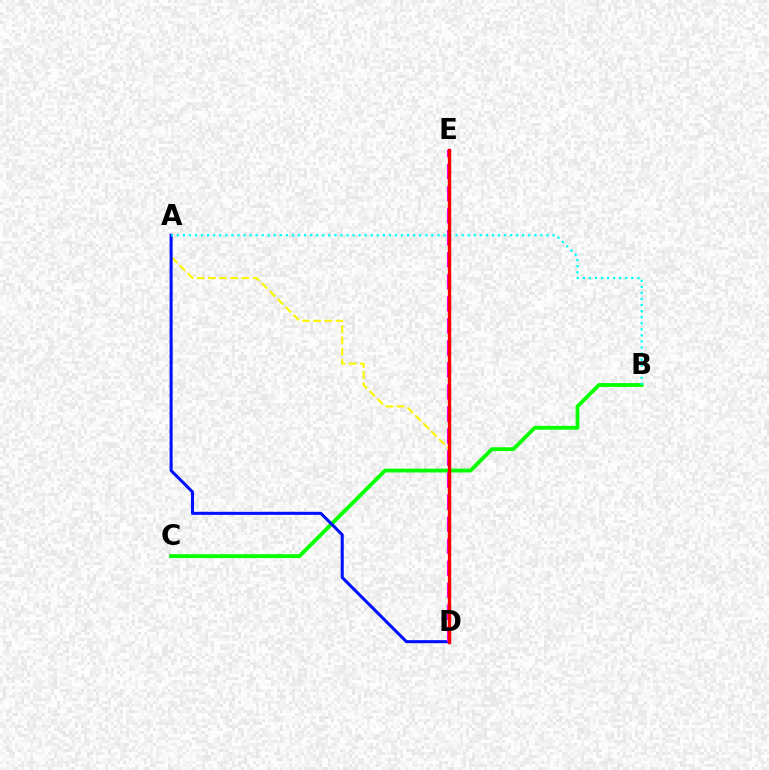{('B', 'C'): [{'color': '#08ff00', 'line_style': 'solid', 'thickness': 2.75}], ('A', 'D'): [{'color': '#fcf500', 'line_style': 'dashed', 'thickness': 1.52}, {'color': '#0010ff', 'line_style': 'solid', 'thickness': 2.19}], ('D', 'E'): [{'color': '#ee00ff', 'line_style': 'dashed', 'thickness': 2.99}, {'color': '#ff0000', 'line_style': 'solid', 'thickness': 2.42}], ('A', 'B'): [{'color': '#00fff6', 'line_style': 'dotted', 'thickness': 1.65}]}